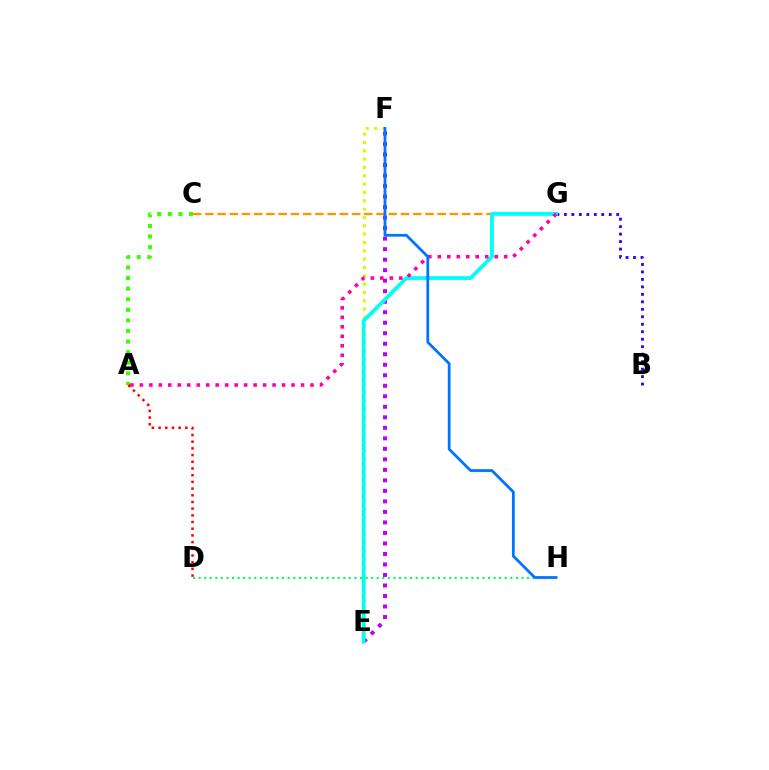{('B', 'G'): [{'color': '#2500ff', 'line_style': 'dotted', 'thickness': 2.03}], ('E', 'F'): [{'color': '#d1ff00', 'line_style': 'dotted', 'thickness': 2.26}, {'color': '#b900ff', 'line_style': 'dotted', 'thickness': 2.86}], ('C', 'G'): [{'color': '#ff9400', 'line_style': 'dashed', 'thickness': 1.66}], ('E', 'G'): [{'color': '#00fff6', 'line_style': 'solid', 'thickness': 2.73}], ('A', 'C'): [{'color': '#3dff00', 'line_style': 'dotted', 'thickness': 2.88}], ('A', 'G'): [{'color': '#ff00ac', 'line_style': 'dotted', 'thickness': 2.58}], ('D', 'H'): [{'color': '#00ff5c', 'line_style': 'dotted', 'thickness': 1.51}], ('F', 'H'): [{'color': '#0074ff', 'line_style': 'solid', 'thickness': 1.98}], ('A', 'D'): [{'color': '#ff0000', 'line_style': 'dotted', 'thickness': 1.82}]}